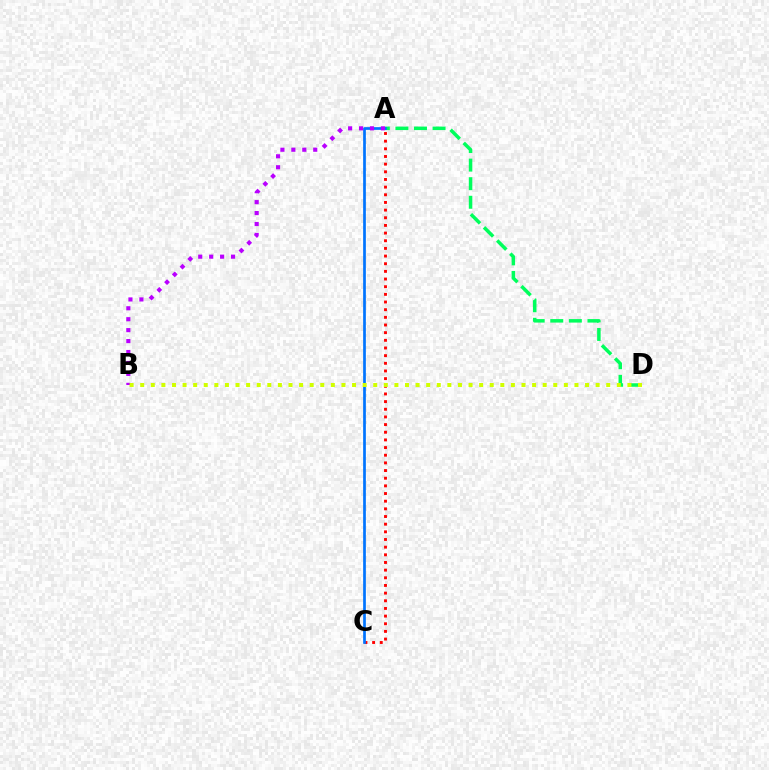{('A', 'C'): [{'color': '#ff0000', 'line_style': 'dotted', 'thickness': 2.08}, {'color': '#0074ff', 'line_style': 'solid', 'thickness': 1.95}], ('A', 'D'): [{'color': '#00ff5c', 'line_style': 'dashed', 'thickness': 2.52}], ('A', 'B'): [{'color': '#b900ff', 'line_style': 'dotted', 'thickness': 2.97}], ('B', 'D'): [{'color': '#d1ff00', 'line_style': 'dotted', 'thickness': 2.88}]}